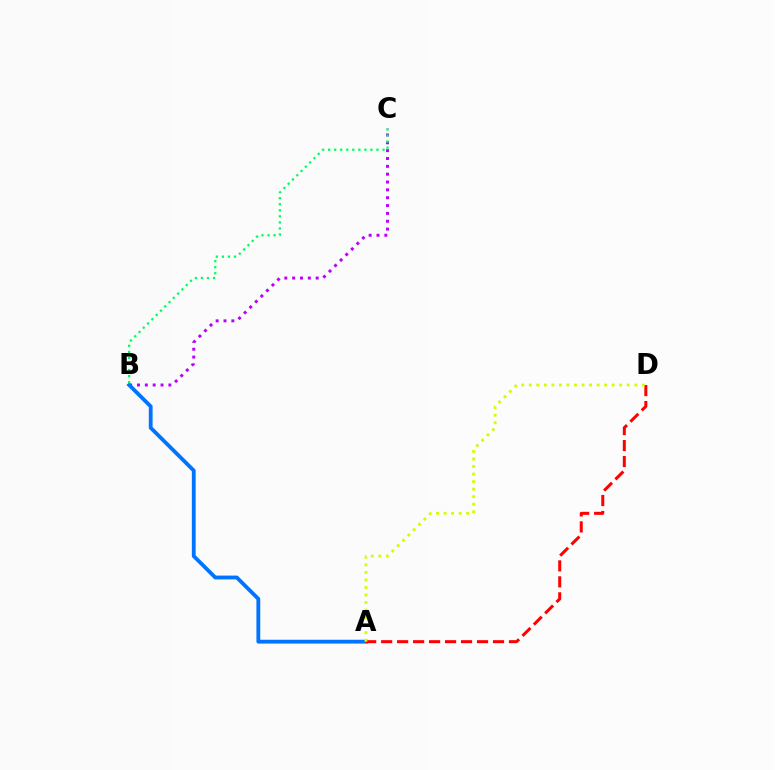{('B', 'C'): [{'color': '#b900ff', 'line_style': 'dotted', 'thickness': 2.13}, {'color': '#00ff5c', 'line_style': 'dotted', 'thickness': 1.64}], ('A', 'B'): [{'color': '#0074ff', 'line_style': 'solid', 'thickness': 2.75}], ('A', 'D'): [{'color': '#ff0000', 'line_style': 'dashed', 'thickness': 2.17}, {'color': '#d1ff00', 'line_style': 'dotted', 'thickness': 2.05}]}